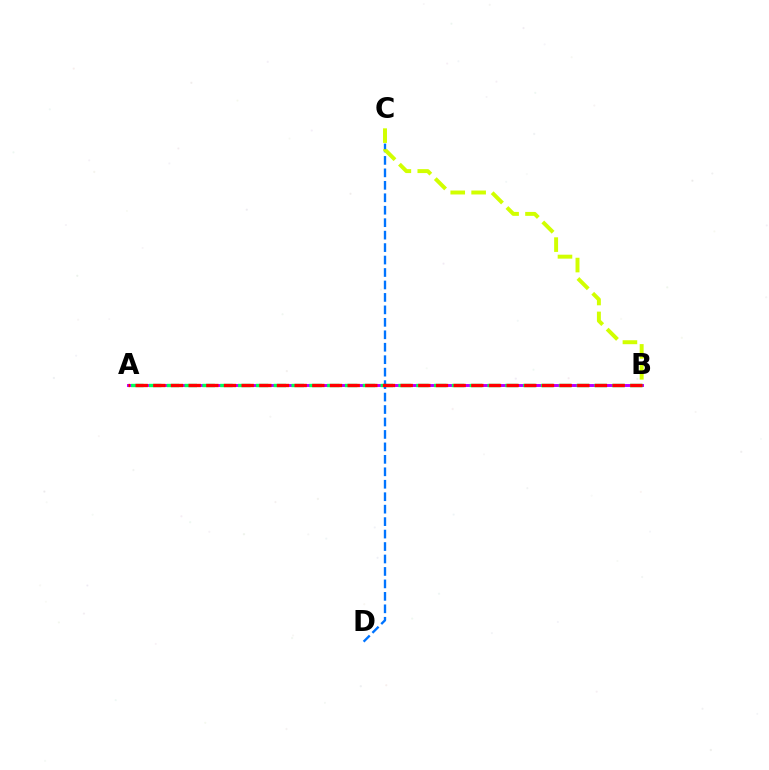{('A', 'B'): [{'color': '#b900ff', 'line_style': 'solid', 'thickness': 2.12}, {'color': '#00ff5c', 'line_style': 'dashed', 'thickness': 2.42}, {'color': '#ff0000', 'line_style': 'dashed', 'thickness': 2.4}], ('C', 'D'): [{'color': '#0074ff', 'line_style': 'dashed', 'thickness': 1.69}], ('B', 'C'): [{'color': '#d1ff00', 'line_style': 'dashed', 'thickness': 2.84}]}